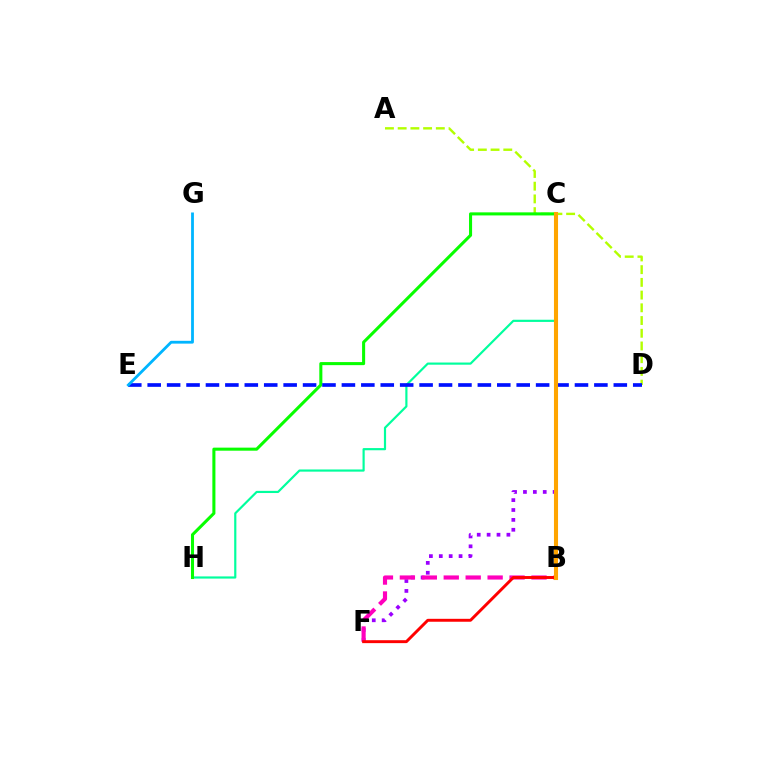{('A', 'D'): [{'color': '#b3ff00', 'line_style': 'dashed', 'thickness': 1.73}], ('C', 'F'): [{'color': '#9b00ff', 'line_style': 'dotted', 'thickness': 2.69}], ('B', 'F'): [{'color': '#ff00bd', 'line_style': 'dashed', 'thickness': 2.98}, {'color': '#ff0000', 'line_style': 'solid', 'thickness': 2.11}], ('C', 'H'): [{'color': '#00ff9d', 'line_style': 'solid', 'thickness': 1.57}, {'color': '#08ff00', 'line_style': 'solid', 'thickness': 2.2}], ('D', 'E'): [{'color': '#0010ff', 'line_style': 'dashed', 'thickness': 2.64}], ('B', 'C'): [{'color': '#ffa500', 'line_style': 'solid', 'thickness': 2.93}], ('E', 'G'): [{'color': '#00b5ff', 'line_style': 'solid', 'thickness': 2.02}]}